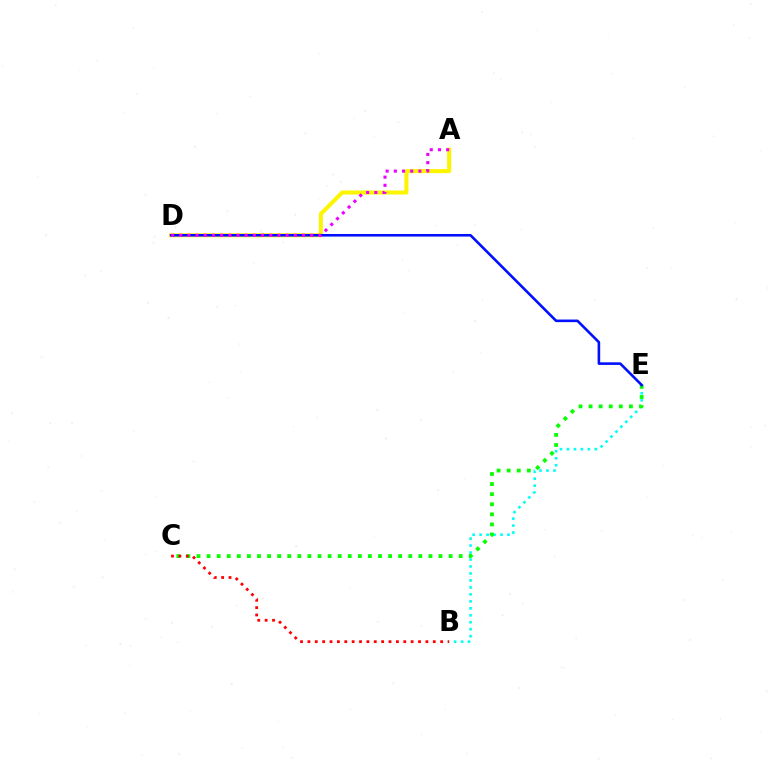{('B', 'E'): [{'color': '#00fff6', 'line_style': 'dotted', 'thickness': 1.89}], ('A', 'D'): [{'color': '#fcf500', 'line_style': 'solid', 'thickness': 2.91}, {'color': '#ee00ff', 'line_style': 'dotted', 'thickness': 2.22}], ('C', 'E'): [{'color': '#08ff00', 'line_style': 'dotted', 'thickness': 2.74}], ('B', 'C'): [{'color': '#ff0000', 'line_style': 'dotted', 'thickness': 2.0}], ('D', 'E'): [{'color': '#0010ff', 'line_style': 'solid', 'thickness': 1.87}]}